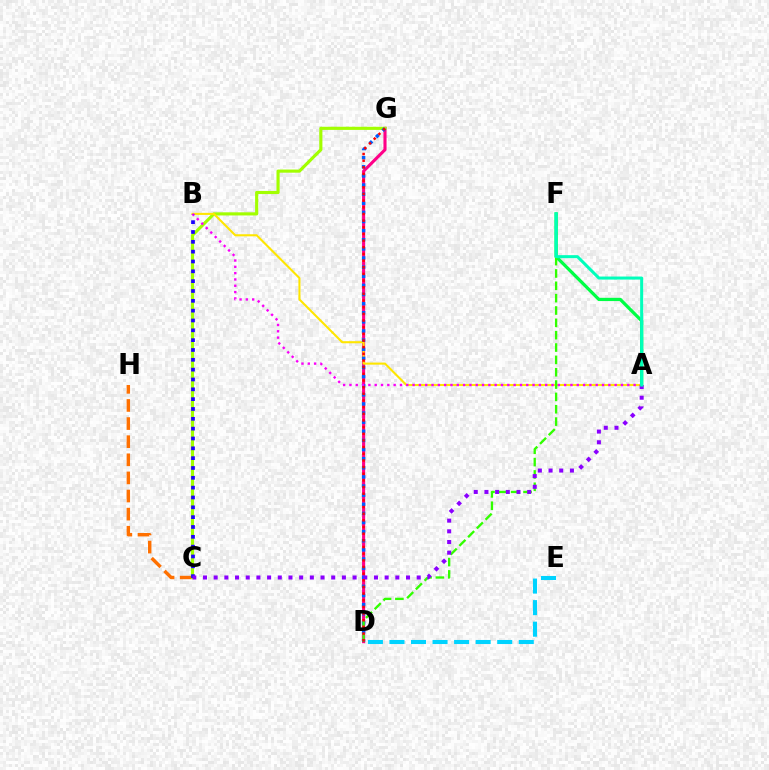{('C', 'H'): [{'color': '#ff7000', 'line_style': 'dashed', 'thickness': 2.46}], ('D', 'G'): [{'color': '#ff0088', 'line_style': 'solid', 'thickness': 2.23}, {'color': '#005dff', 'line_style': 'dotted', 'thickness': 2.48}, {'color': '#ff0000', 'line_style': 'dotted', 'thickness': 1.81}], ('A', 'F'): [{'color': '#00ff45', 'line_style': 'solid', 'thickness': 2.34}, {'color': '#00ffbb', 'line_style': 'solid', 'thickness': 2.18}], ('C', 'G'): [{'color': '#a2ff00', 'line_style': 'solid', 'thickness': 2.26}], ('A', 'B'): [{'color': '#ffe600', 'line_style': 'solid', 'thickness': 1.5}, {'color': '#fa00f9', 'line_style': 'dotted', 'thickness': 1.72}], ('B', 'C'): [{'color': '#1900ff', 'line_style': 'dotted', 'thickness': 2.67}], ('D', 'F'): [{'color': '#31ff00', 'line_style': 'dashed', 'thickness': 1.68}], ('A', 'C'): [{'color': '#8a00ff', 'line_style': 'dotted', 'thickness': 2.9}], ('D', 'E'): [{'color': '#00d3ff', 'line_style': 'dashed', 'thickness': 2.93}]}